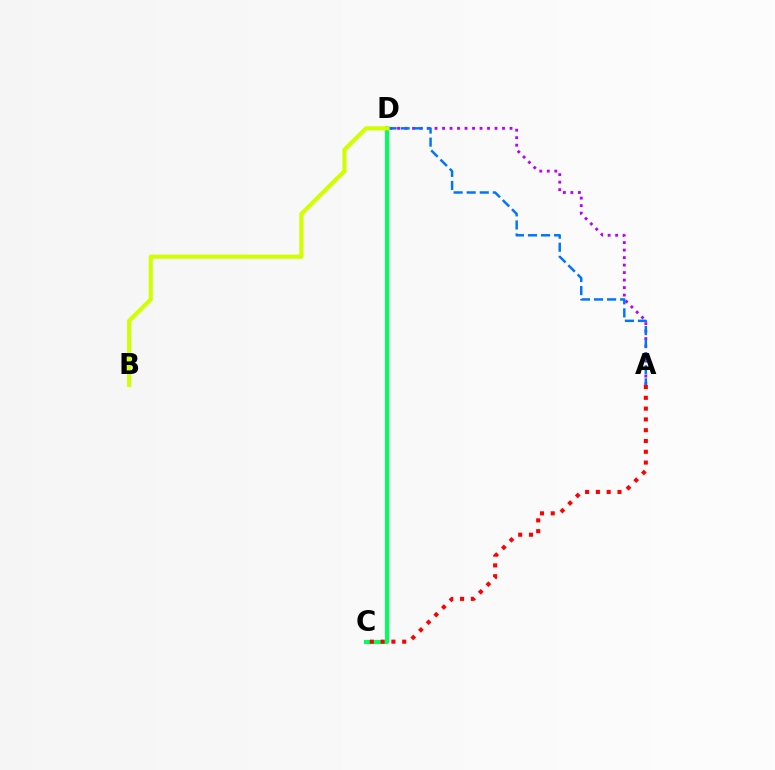{('A', 'D'): [{'color': '#b900ff', 'line_style': 'dotted', 'thickness': 2.04}, {'color': '#0074ff', 'line_style': 'dashed', 'thickness': 1.78}], ('C', 'D'): [{'color': '#00ff5c', 'line_style': 'solid', 'thickness': 2.93}], ('B', 'D'): [{'color': '#d1ff00', 'line_style': 'solid', 'thickness': 2.99}], ('A', 'C'): [{'color': '#ff0000', 'line_style': 'dotted', 'thickness': 2.93}]}